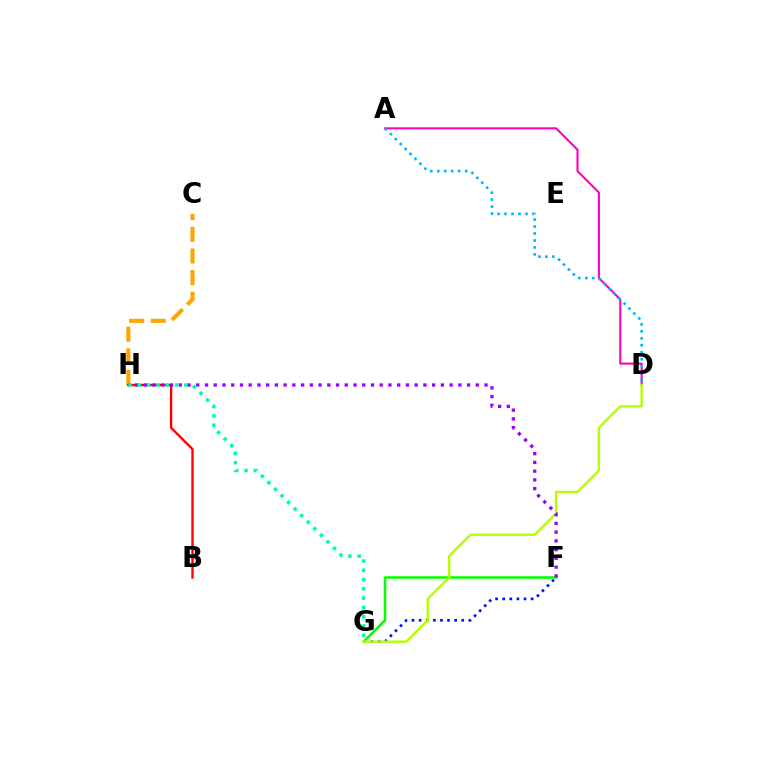{('F', 'G'): [{'color': '#0010ff', 'line_style': 'dotted', 'thickness': 1.93}, {'color': '#08ff00', 'line_style': 'solid', 'thickness': 1.86}], ('A', 'D'): [{'color': '#ff00bd', 'line_style': 'solid', 'thickness': 1.52}, {'color': '#00b5ff', 'line_style': 'dotted', 'thickness': 1.89}], ('C', 'H'): [{'color': '#ffa500', 'line_style': 'dashed', 'thickness': 2.94}], ('D', 'G'): [{'color': '#b3ff00', 'line_style': 'solid', 'thickness': 1.7}], ('B', 'H'): [{'color': '#ff0000', 'line_style': 'solid', 'thickness': 1.69}], ('F', 'H'): [{'color': '#9b00ff', 'line_style': 'dotted', 'thickness': 2.37}], ('G', 'H'): [{'color': '#00ff9d', 'line_style': 'dotted', 'thickness': 2.52}]}